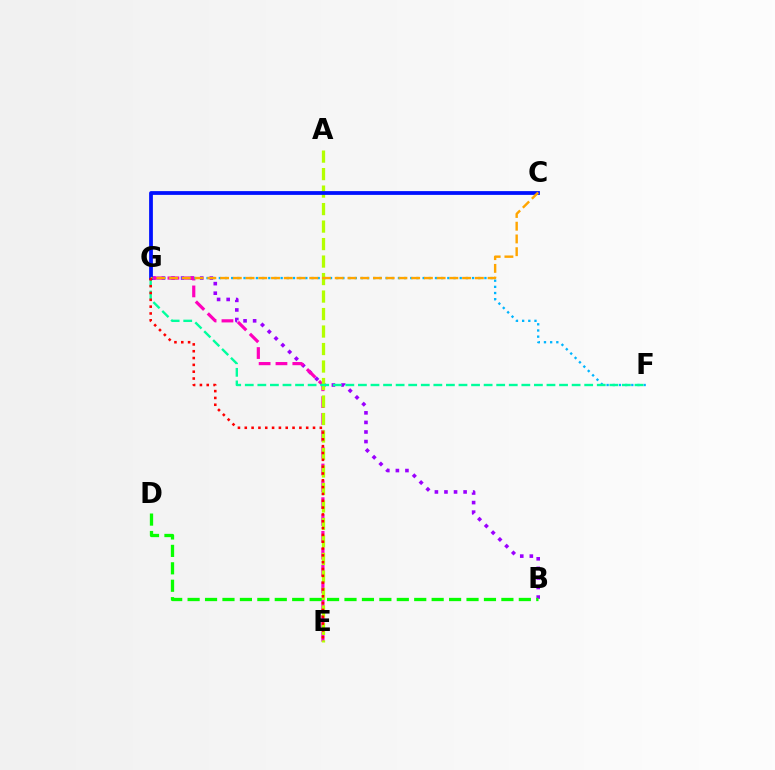{('B', 'G'): [{'color': '#9b00ff', 'line_style': 'dotted', 'thickness': 2.6}], ('E', 'G'): [{'color': '#ff00bd', 'line_style': 'dashed', 'thickness': 2.29}, {'color': '#ff0000', 'line_style': 'dotted', 'thickness': 1.85}], ('F', 'G'): [{'color': '#00b5ff', 'line_style': 'dotted', 'thickness': 1.68}, {'color': '#00ff9d', 'line_style': 'dashed', 'thickness': 1.71}], ('A', 'E'): [{'color': '#b3ff00', 'line_style': 'dashed', 'thickness': 2.38}], ('C', 'G'): [{'color': '#0010ff', 'line_style': 'solid', 'thickness': 2.71}, {'color': '#ffa500', 'line_style': 'dashed', 'thickness': 1.73}], ('B', 'D'): [{'color': '#08ff00', 'line_style': 'dashed', 'thickness': 2.37}]}